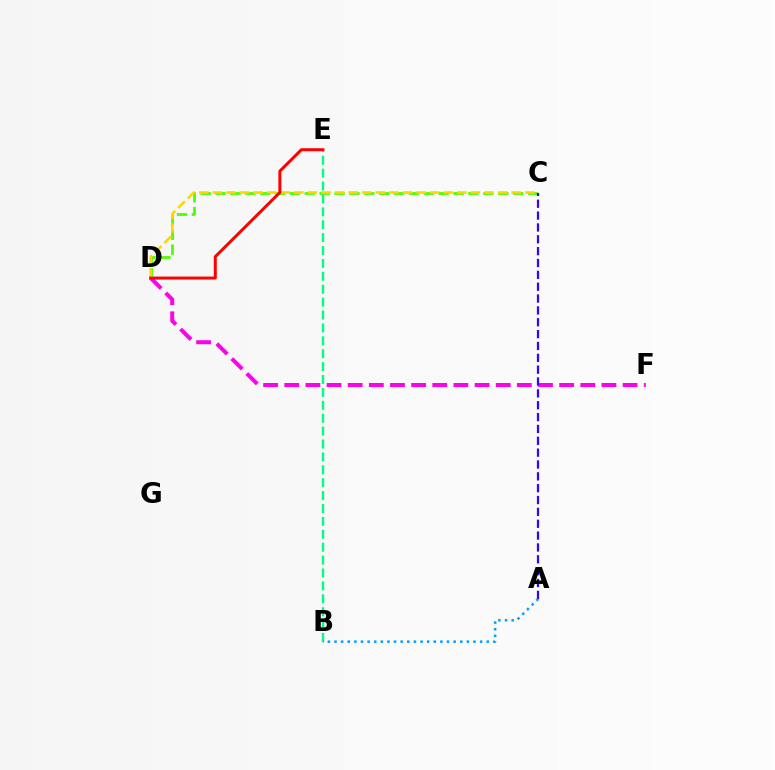{('D', 'F'): [{'color': '#ff00ed', 'line_style': 'dashed', 'thickness': 2.87}], ('C', 'D'): [{'color': '#4fff00', 'line_style': 'dashed', 'thickness': 2.02}, {'color': '#ffd500', 'line_style': 'dashed', 'thickness': 1.85}], ('B', 'E'): [{'color': '#00ff86', 'line_style': 'dashed', 'thickness': 1.75}], ('A', 'B'): [{'color': '#009eff', 'line_style': 'dotted', 'thickness': 1.8}], ('D', 'E'): [{'color': '#ff0000', 'line_style': 'solid', 'thickness': 2.15}], ('A', 'C'): [{'color': '#3700ff', 'line_style': 'dashed', 'thickness': 1.61}]}